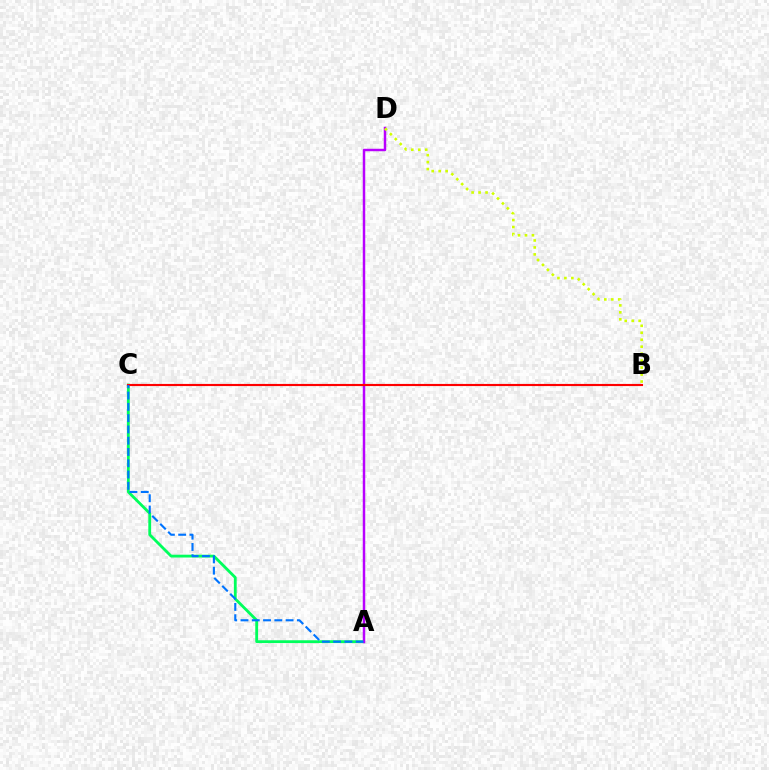{('A', 'C'): [{'color': '#00ff5c', 'line_style': 'solid', 'thickness': 2.03}, {'color': '#0074ff', 'line_style': 'dashed', 'thickness': 1.53}], ('A', 'D'): [{'color': '#b900ff', 'line_style': 'solid', 'thickness': 1.78}], ('B', 'C'): [{'color': '#ff0000', 'line_style': 'solid', 'thickness': 1.54}], ('B', 'D'): [{'color': '#d1ff00', 'line_style': 'dotted', 'thickness': 1.89}]}